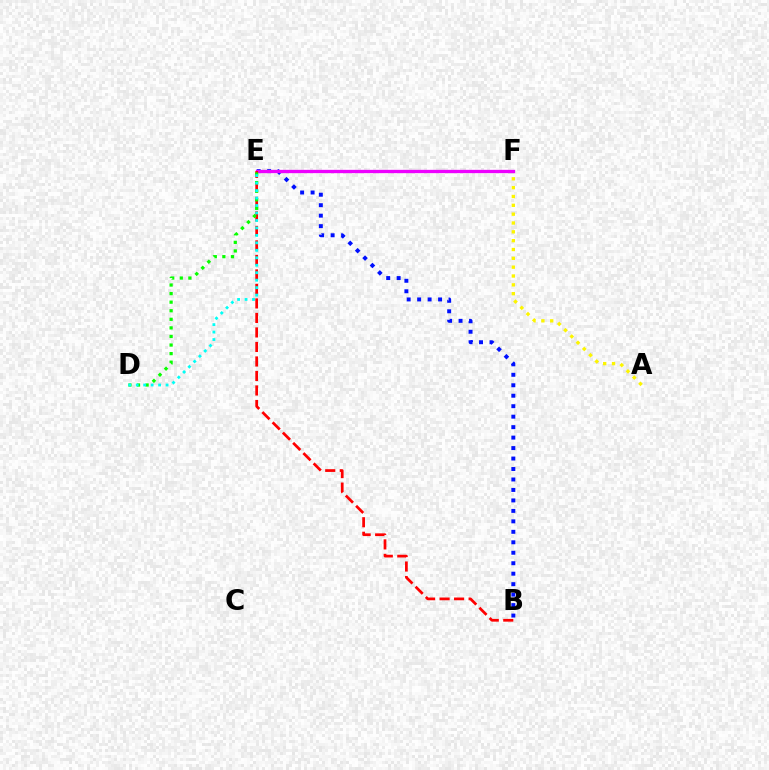{('B', 'E'): [{'color': '#0010ff', 'line_style': 'dotted', 'thickness': 2.84}, {'color': '#ff0000', 'line_style': 'dashed', 'thickness': 1.97}], ('A', 'F'): [{'color': '#fcf500', 'line_style': 'dotted', 'thickness': 2.4}], ('E', 'F'): [{'color': '#ee00ff', 'line_style': 'solid', 'thickness': 2.39}], ('D', 'E'): [{'color': '#08ff00', 'line_style': 'dotted', 'thickness': 2.33}, {'color': '#00fff6', 'line_style': 'dotted', 'thickness': 2.03}]}